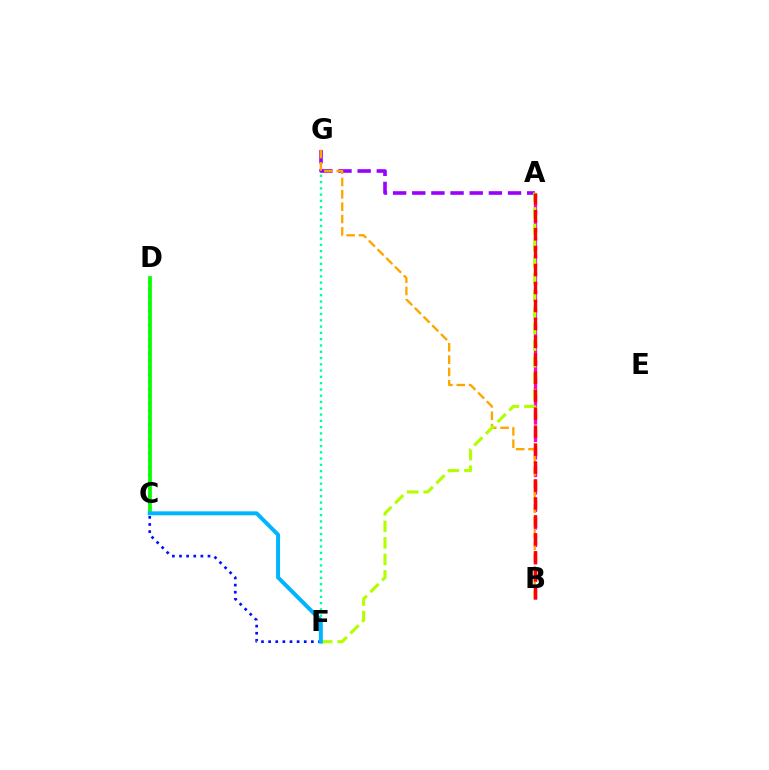{('F', 'G'): [{'color': '#00ff9d', 'line_style': 'dotted', 'thickness': 1.71}], ('A', 'B'): [{'color': '#ff00bd', 'line_style': 'dashed', 'thickness': 2.38}, {'color': '#ff0000', 'line_style': 'dashed', 'thickness': 2.44}], ('A', 'G'): [{'color': '#9b00ff', 'line_style': 'dashed', 'thickness': 2.6}], ('B', 'G'): [{'color': '#ffa500', 'line_style': 'dashed', 'thickness': 1.68}], ('A', 'F'): [{'color': '#b3ff00', 'line_style': 'dashed', 'thickness': 2.24}], ('D', 'F'): [{'color': '#0010ff', 'line_style': 'dotted', 'thickness': 1.94}], ('C', 'D'): [{'color': '#08ff00', 'line_style': 'solid', 'thickness': 2.7}], ('C', 'F'): [{'color': '#00b5ff', 'line_style': 'solid', 'thickness': 2.84}]}